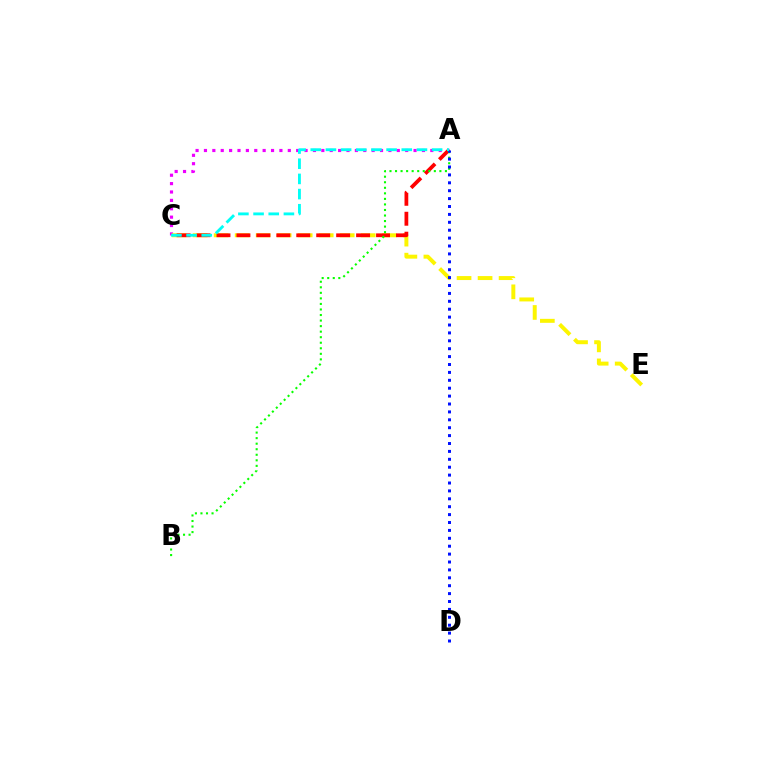{('A', 'C'): [{'color': '#ee00ff', 'line_style': 'dotted', 'thickness': 2.28}, {'color': '#ff0000', 'line_style': 'dashed', 'thickness': 2.71}, {'color': '#00fff6', 'line_style': 'dashed', 'thickness': 2.06}], ('C', 'E'): [{'color': '#fcf500', 'line_style': 'dashed', 'thickness': 2.85}], ('A', 'B'): [{'color': '#08ff00', 'line_style': 'dotted', 'thickness': 1.51}], ('A', 'D'): [{'color': '#0010ff', 'line_style': 'dotted', 'thickness': 2.15}]}